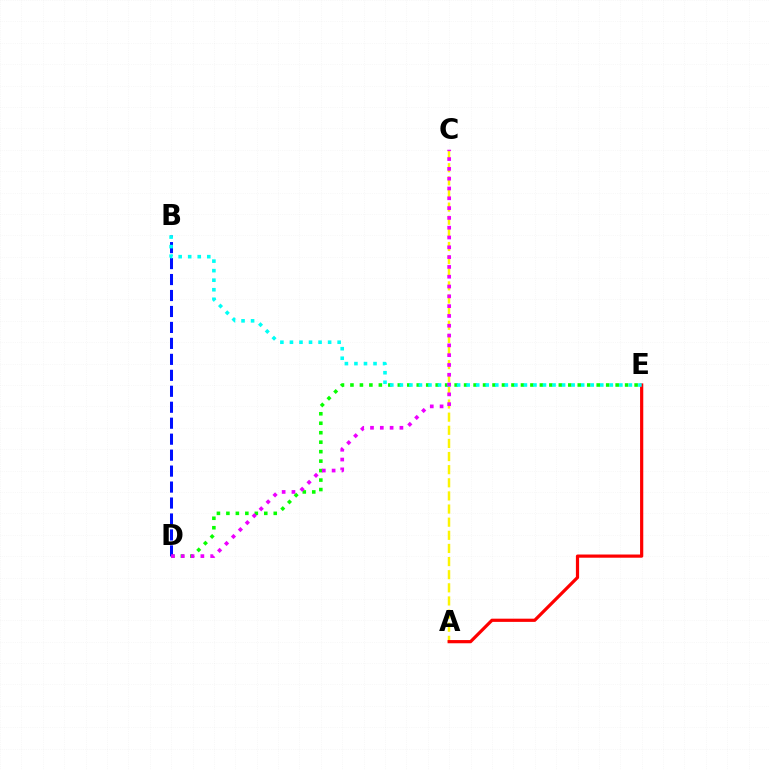{('A', 'C'): [{'color': '#fcf500', 'line_style': 'dashed', 'thickness': 1.78}], ('D', 'E'): [{'color': '#08ff00', 'line_style': 'dotted', 'thickness': 2.57}], ('A', 'E'): [{'color': '#ff0000', 'line_style': 'solid', 'thickness': 2.31}], ('B', 'D'): [{'color': '#0010ff', 'line_style': 'dashed', 'thickness': 2.17}], ('B', 'E'): [{'color': '#00fff6', 'line_style': 'dotted', 'thickness': 2.59}], ('C', 'D'): [{'color': '#ee00ff', 'line_style': 'dotted', 'thickness': 2.66}]}